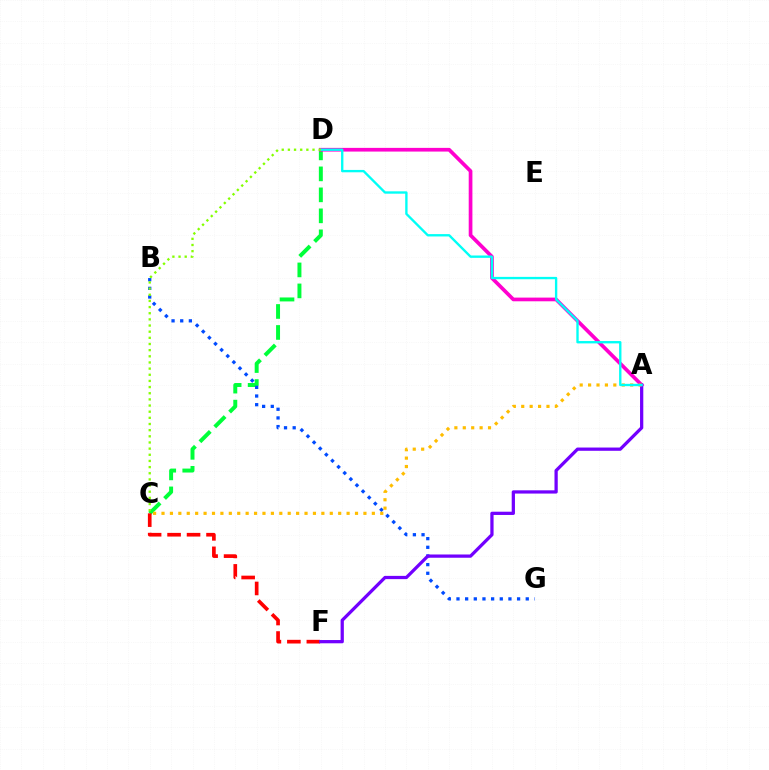{('C', 'D'): [{'color': '#00ff39', 'line_style': 'dashed', 'thickness': 2.85}, {'color': '#84ff00', 'line_style': 'dotted', 'thickness': 1.67}], ('B', 'G'): [{'color': '#004bff', 'line_style': 'dotted', 'thickness': 2.35}], ('A', 'D'): [{'color': '#ff00cf', 'line_style': 'solid', 'thickness': 2.66}, {'color': '#00fff6', 'line_style': 'solid', 'thickness': 1.69}], ('C', 'F'): [{'color': '#ff0000', 'line_style': 'dashed', 'thickness': 2.65}], ('A', 'F'): [{'color': '#7200ff', 'line_style': 'solid', 'thickness': 2.34}], ('A', 'C'): [{'color': '#ffbd00', 'line_style': 'dotted', 'thickness': 2.29}]}